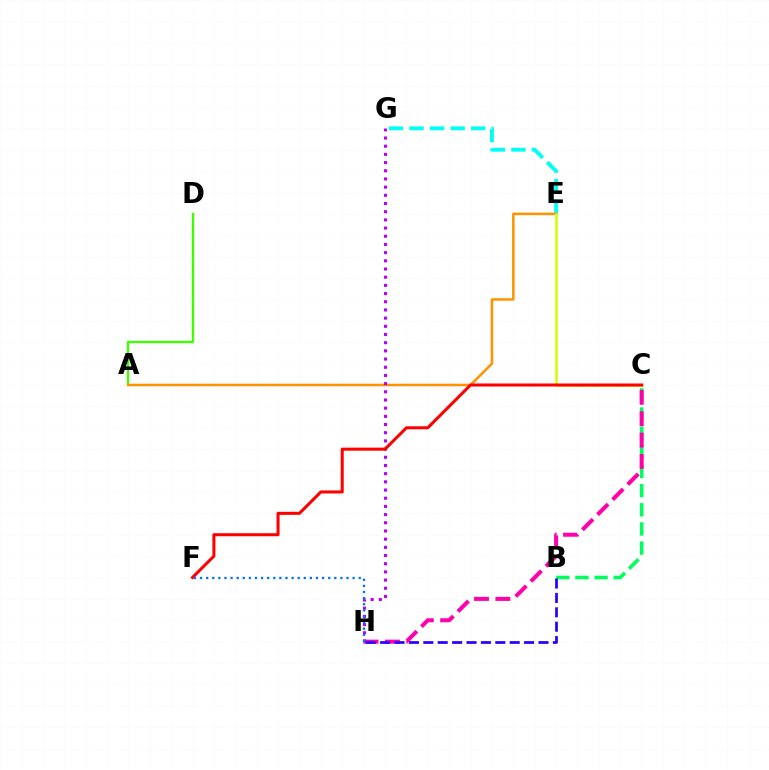{('A', 'D'): [{'color': '#3dff00', 'line_style': 'solid', 'thickness': 1.68}], ('B', 'C'): [{'color': '#00ff5c', 'line_style': 'dashed', 'thickness': 2.6}], ('E', 'G'): [{'color': '#00fff6', 'line_style': 'dashed', 'thickness': 2.79}], ('C', 'H'): [{'color': '#ff00ac', 'line_style': 'dashed', 'thickness': 2.9}], ('A', 'E'): [{'color': '#ff9400', 'line_style': 'solid', 'thickness': 1.83}], ('G', 'H'): [{'color': '#b900ff', 'line_style': 'dotted', 'thickness': 2.22}], ('C', 'E'): [{'color': '#d1ff00', 'line_style': 'solid', 'thickness': 1.83}], ('B', 'H'): [{'color': '#2500ff', 'line_style': 'dashed', 'thickness': 1.96}], ('C', 'F'): [{'color': '#ff0000', 'line_style': 'solid', 'thickness': 2.19}], ('F', 'H'): [{'color': '#0074ff', 'line_style': 'dotted', 'thickness': 1.66}]}